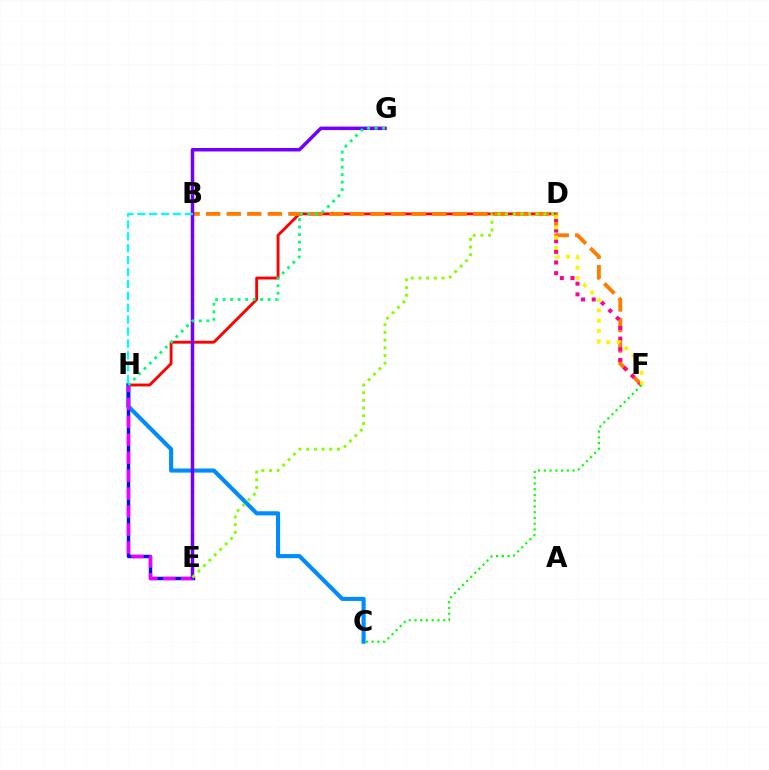{('D', 'H'): [{'color': '#ff0000', 'line_style': 'solid', 'thickness': 2.06}], ('B', 'F'): [{'color': '#ff7c00', 'line_style': 'dashed', 'thickness': 2.79}], ('C', 'H'): [{'color': '#008cff', 'line_style': 'solid', 'thickness': 2.96}], ('D', 'F'): [{'color': '#ff0094', 'line_style': 'dotted', 'thickness': 2.89}, {'color': '#fcf500', 'line_style': 'dotted', 'thickness': 2.8}], ('E', 'H'): [{'color': '#0010ff', 'line_style': 'solid', 'thickness': 2.46}, {'color': '#ee00ff', 'line_style': 'dashed', 'thickness': 2.44}], ('E', 'G'): [{'color': '#7200ff', 'line_style': 'solid', 'thickness': 2.52}], ('G', 'H'): [{'color': '#00ff74', 'line_style': 'dotted', 'thickness': 2.04}], ('B', 'H'): [{'color': '#00fff6', 'line_style': 'dashed', 'thickness': 1.62}], ('D', 'E'): [{'color': '#84ff00', 'line_style': 'dotted', 'thickness': 2.09}], ('C', 'F'): [{'color': '#08ff00', 'line_style': 'dotted', 'thickness': 1.56}]}